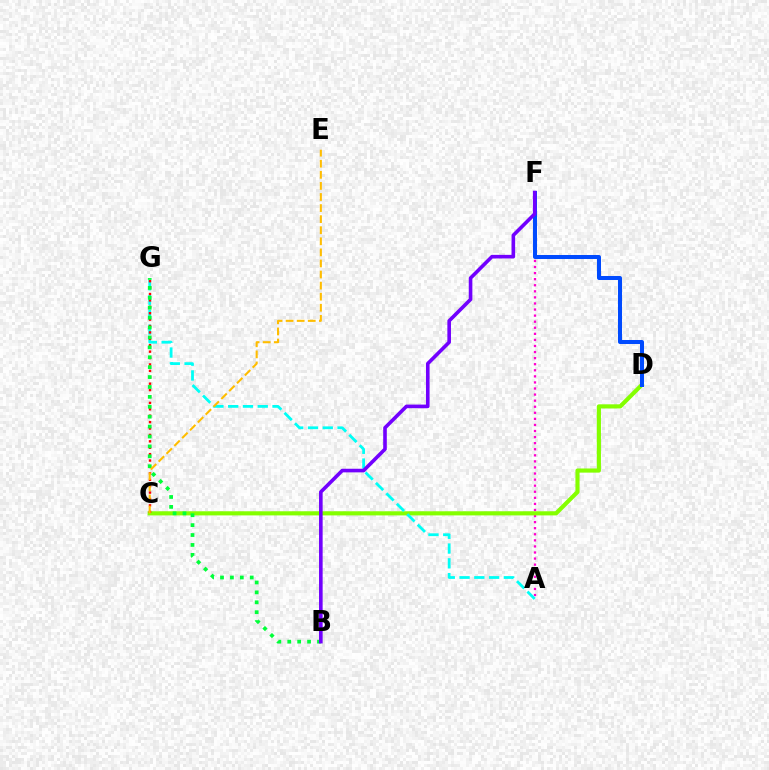{('A', 'F'): [{'color': '#ff00cf', 'line_style': 'dotted', 'thickness': 1.65}], ('C', 'D'): [{'color': '#84ff00', 'line_style': 'solid', 'thickness': 2.98}], ('A', 'G'): [{'color': '#00fff6', 'line_style': 'dashed', 'thickness': 2.01}], ('C', 'G'): [{'color': '#ff0000', 'line_style': 'dotted', 'thickness': 1.74}], ('B', 'G'): [{'color': '#00ff39', 'line_style': 'dotted', 'thickness': 2.69}], ('D', 'F'): [{'color': '#004bff', 'line_style': 'solid', 'thickness': 2.89}], ('C', 'E'): [{'color': '#ffbd00', 'line_style': 'dashed', 'thickness': 1.5}], ('B', 'F'): [{'color': '#7200ff', 'line_style': 'solid', 'thickness': 2.6}]}